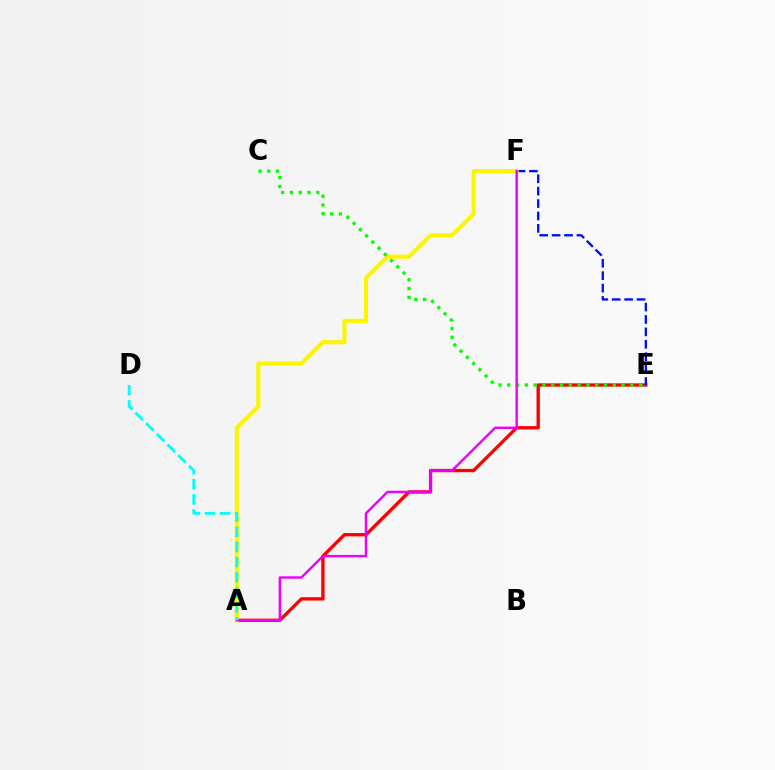{('A', 'E'): [{'color': '#ff0000', 'line_style': 'solid', 'thickness': 2.4}], ('E', 'F'): [{'color': '#0010ff', 'line_style': 'dashed', 'thickness': 1.69}], ('A', 'F'): [{'color': '#fcf500', 'line_style': 'solid', 'thickness': 2.96}, {'color': '#ee00ff', 'line_style': 'solid', 'thickness': 1.75}], ('C', 'E'): [{'color': '#08ff00', 'line_style': 'dotted', 'thickness': 2.39}], ('A', 'D'): [{'color': '#00fff6', 'line_style': 'dashed', 'thickness': 2.05}]}